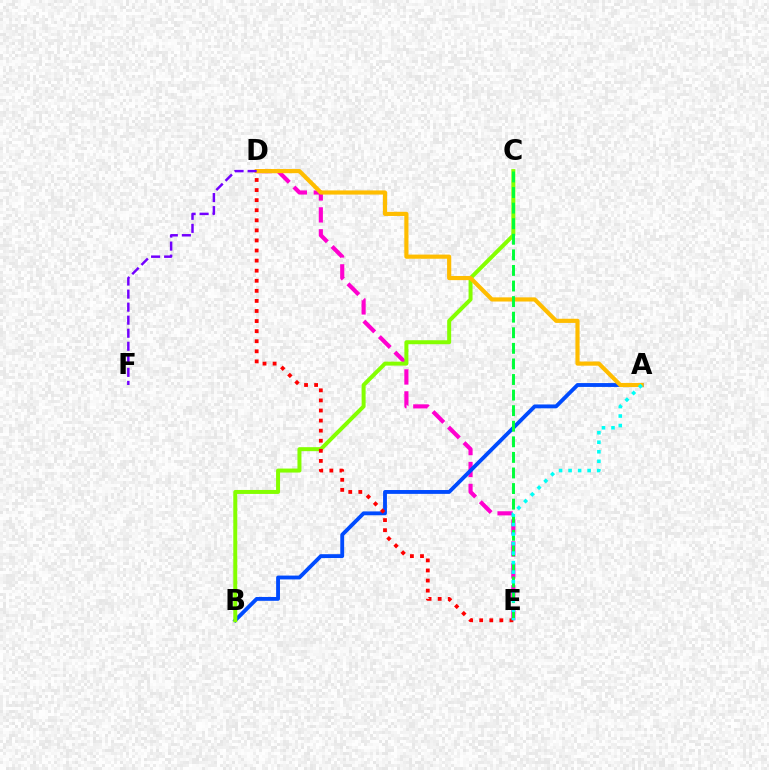{('D', 'E'): [{'color': '#ff00cf', 'line_style': 'dashed', 'thickness': 2.98}, {'color': '#ff0000', 'line_style': 'dotted', 'thickness': 2.74}], ('A', 'B'): [{'color': '#004bff', 'line_style': 'solid', 'thickness': 2.77}], ('B', 'C'): [{'color': '#84ff00', 'line_style': 'solid', 'thickness': 2.87}], ('A', 'D'): [{'color': '#ffbd00', 'line_style': 'solid', 'thickness': 2.99}], ('D', 'F'): [{'color': '#7200ff', 'line_style': 'dashed', 'thickness': 1.77}], ('C', 'E'): [{'color': '#00ff39', 'line_style': 'dashed', 'thickness': 2.12}], ('A', 'E'): [{'color': '#00fff6', 'line_style': 'dotted', 'thickness': 2.59}]}